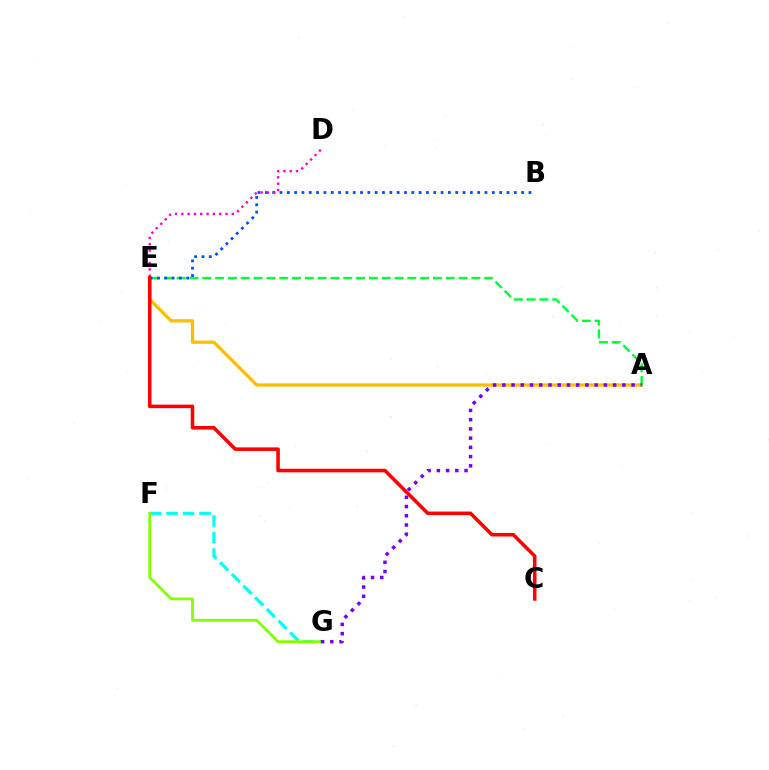{('F', 'G'): [{'color': '#00fff6', 'line_style': 'dashed', 'thickness': 2.25}, {'color': '#84ff00', 'line_style': 'solid', 'thickness': 2.01}], ('A', 'E'): [{'color': '#ffbd00', 'line_style': 'solid', 'thickness': 2.34}, {'color': '#00ff39', 'line_style': 'dashed', 'thickness': 1.74}], ('B', 'E'): [{'color': '#004bff', 'line_style': 'dotted', 'thickness': 1.99}], ('D', 'E'): [{'color': '#ff00cf', 'line_style': 'dotted', 'thickness': 1.71}], ('A', 'G'): [{'color': '#7200ff', 'line_style': 'dotted', 'thickness': 2.51}], ('C', 'E'): [{'color': '#ff0000', 'line_style': 'solid', 'thickness': 2.56}]}